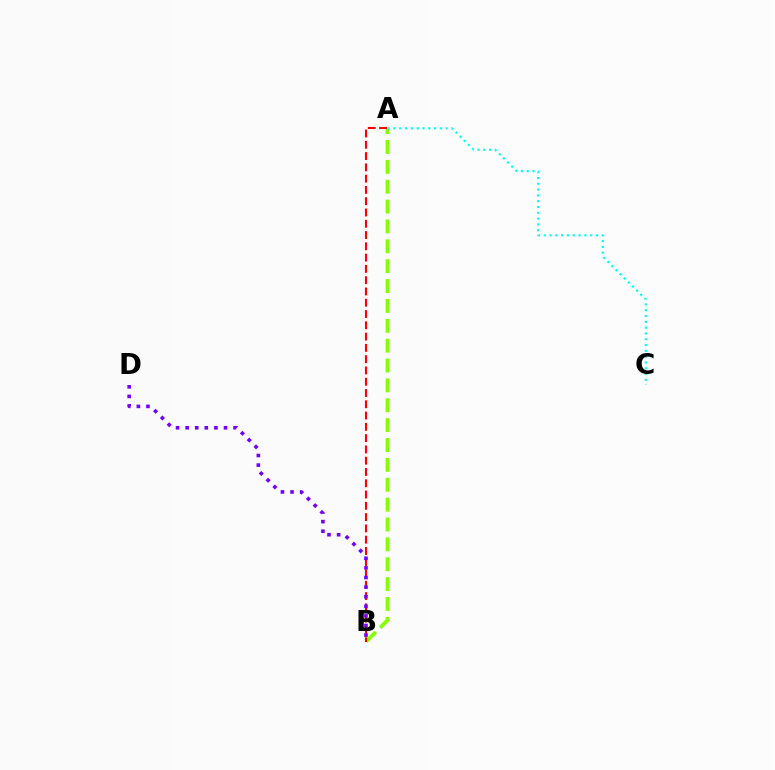{('A', 'B'): [{'color': '#84ff00', 'line_style': 'dashed', 'thickness': 2.7}, {'color': '#ff0000', 'line_style': 'dashed', 'thickness': 1.53}], ('B', 'D'): [{'color': '#7200ff', 'line_style': 'dotted', 'thickness': 2.61}], ('A', 'C'): [{'color': '#00fff6', 'line_style': 'dotted', 'thickness': 1.58}]}